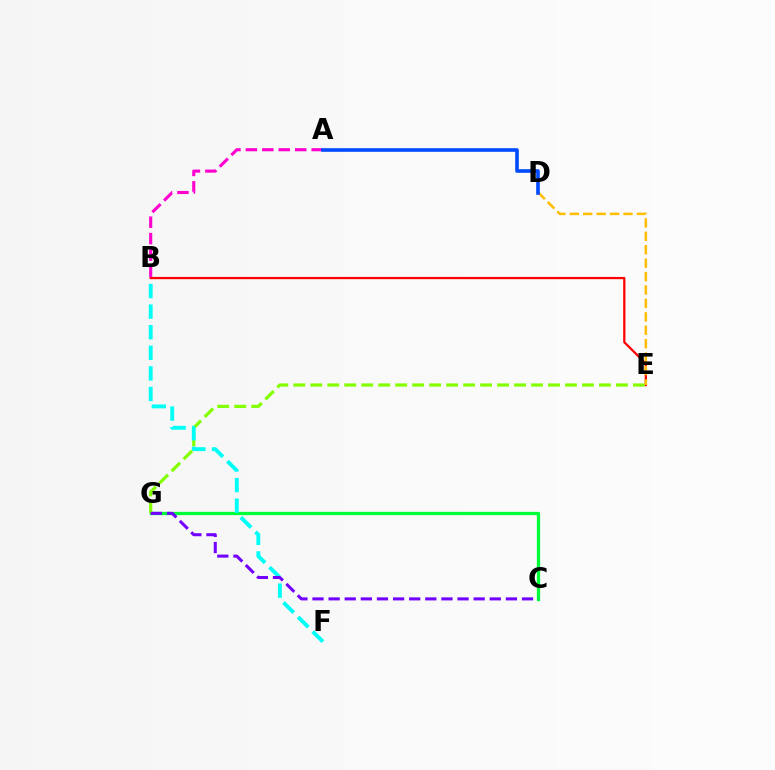{('B', 'E'): [{'color': '#ff0000', 'line_style': 'solid', 'thickness': 1.62}], ('C', 'G'): [{'color': '#00ff39', 'line_style': 'solid', 'thickness': 2.37}, {'color': '#7200ff', 'line_style': 'dashed', 'thickness': 2.19}], ('E', 'G'): [{'color': '#84ff00', 'line_style': 'dashed', 'thickness': 2.31}], ('B', 'F'): [{'color': '#00fff6', 'line_style': 'dashed', 'thickness': 2.8}], ('A', 'B'): [{'color': '#ff00cf', 'line_style': 'dashed', 'thickness': 2.23}], ('D', 'E'): [{'color': '#ffbd00', 'line_style': 'dashed', 'thickness': 1.82}], ('A', 'D'): [{'color': '#004bff', 'line_style': 'solid', 'thickness': 2.6}]}